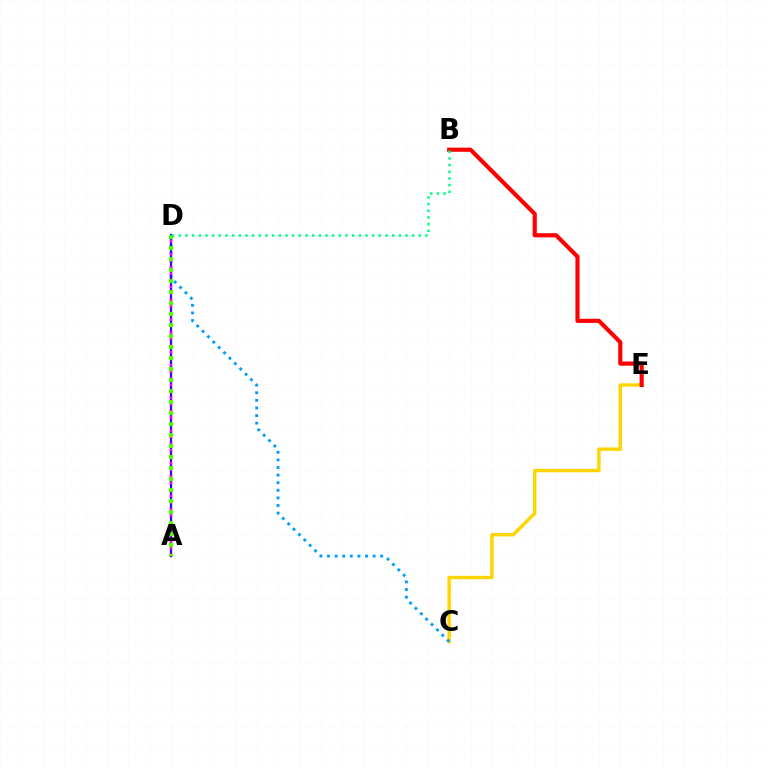{('C', 'E'): [{'color': '#ffd500', 'line_style': 'solid', 'thickness': 2.47}], ('B', 'E'): [{'color': '#ff0000', 'line_style': 'solid', 'thickness': 2.99}], ('C', 'D'): [{'color': '#009eff', 'line_style': 'dotted', 'thickness': 2.06}], ('A', 'D'): [{'color': '#3700ff', 'line_style': 'solid', 'thickness': 1.64}, {'color': '#ff00ed', 'line_style': 'dotted', 'thickness': 1.78}, {'color': '#4fff00', 'line_style': 'dotted', 'thickness': 2.99}], ('B', 'D'): [{'color': '#00ff86', 'line_style': 'dotted', 'thickness': 1.81}]}